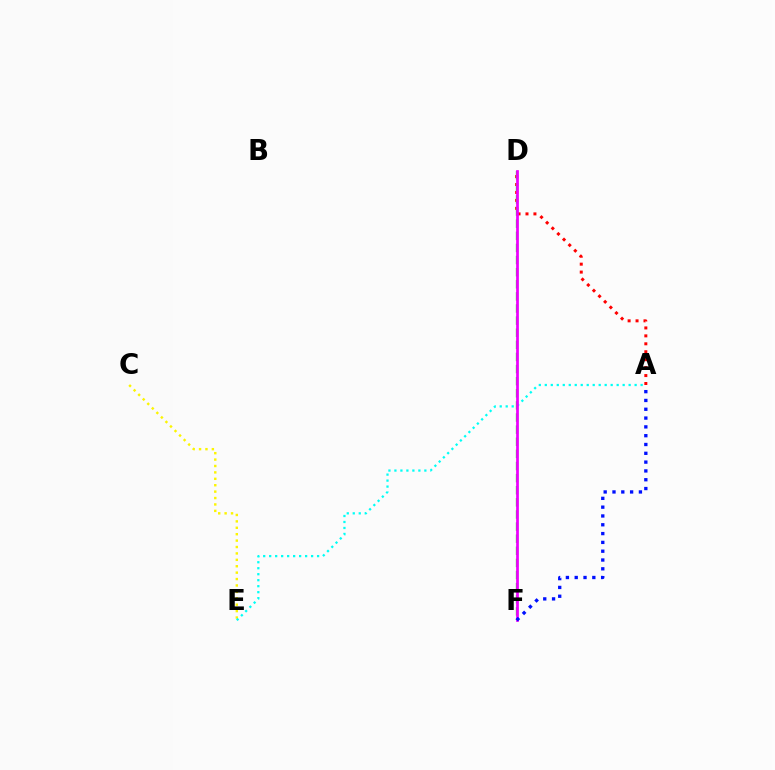{('C', 'E'): [{'color': '#fcf500', 'line_style': 'dotted', 'thickness': 1.74}], ('A', 'D'): [{'color': '#ff0000', 'line_style': 'dotted', 'thickness': 2.16}], ('D', 'F'): [{'color': '#08ff00', 'line_style': 'dashed', 'thickness': 1.65}, {'color': '#ee00ff', 'line_style': 'solid', 'thickness': 1.97}], ('A', 'E'): [{'color': '#00fff6', 'line_style': 'dotted', 'thickness': 1.63}], ('A', 'F'): [{'color': '#0010ff', 'line_style': 'dotted', 'thickness': 2.39}]}